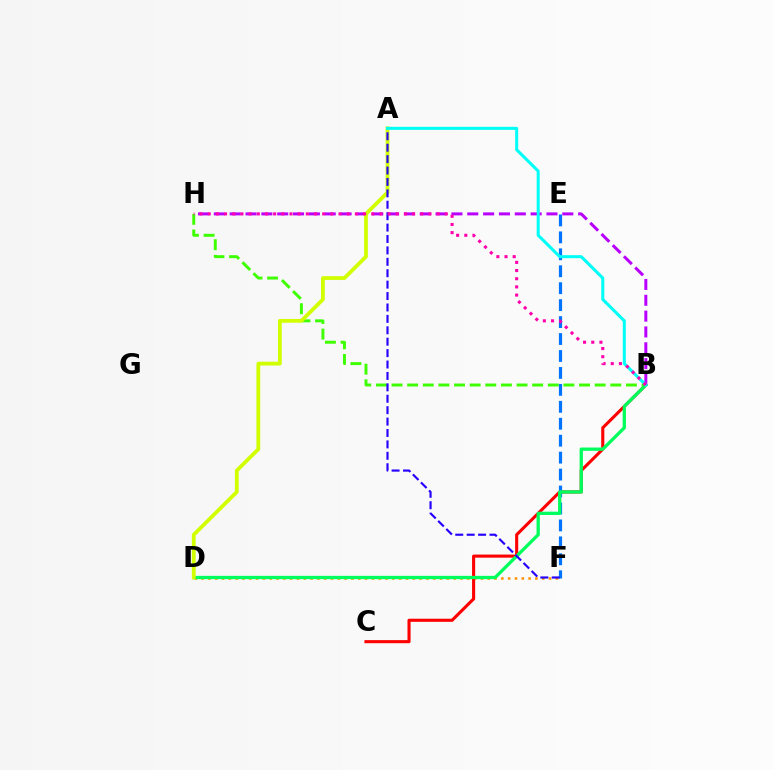{('B', 'H'): [{'color': '#3dff00', 'line_style': 'dashed', 'thickness': 2.12}, {'color': '#b900ff', 'line_style': 'dashed', 'thickness': 2.15}, {'color': '#ff00ac', 'line_style': 'dotted', 'thickness': 2.22}], ('D', 'F'): [{'color': '#ff9400', 'line_style': 'dotted', 'thickness': 1.85}], ('B', 'C'): [{'color': '#ff0000', 'line_style': 'solid', 'thickness': 2.23}], ('E', 'F'): [{'color': '#0074ff', 'line_style': 'dashed', 'thickness': 2.3}], ('B', 'D'): [{'color': '#00ff5c', 'line_style': 'solid', 'thickness': 2.37}], ('A', 'D'): [{'color': '#d1ff00', 'line_style': 'solid', 'thickness': 2.72}], ('A', 'F'): [{'color': '#2500ff', 'line_style': 'dashed', 'thickness': 1.55}], ('A', 'B'): [{'color': '#00fff6', 'line_style': 'solid', 'thickness': 2.18}]}